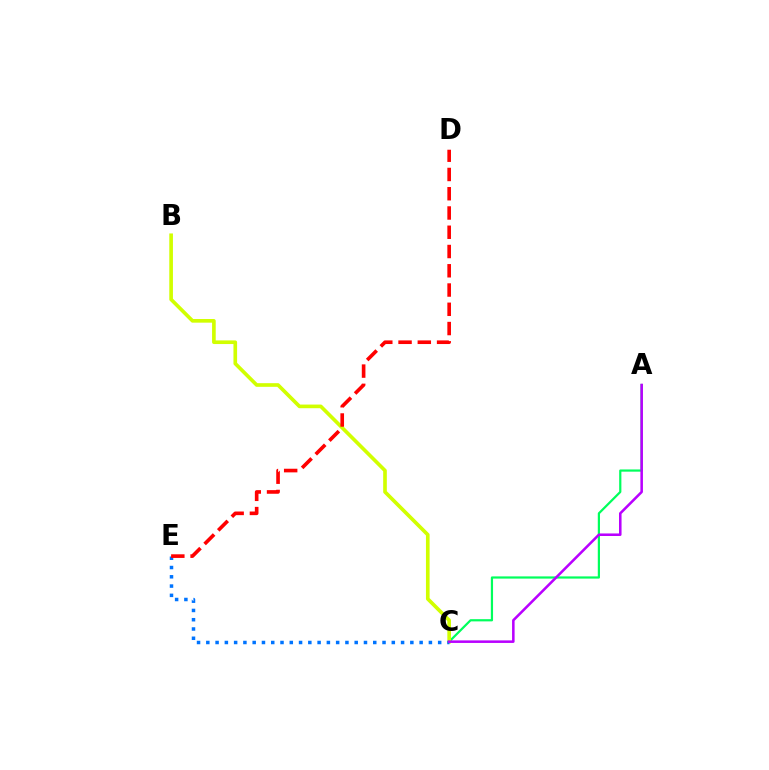{('A', 'C'): [{'color': '#00ff5c', 'line_style': 'solid', 'thickness': 1.59}, {'color': '#b900ff', 'line_style': 'solid', 'thickness': 1.83}], ('B', 'C'): [{'color': '#d1ff00', 'line_style': 'solid', 'thickness': 2.63}], ('C', 'E'): [{'color': '#0074ff', 'line_style': 'dotted', 'thickness': 2.52}], ('D', 'E'): [{'color': '#ff0000', 'line_style': 'dashed', 'thickness': 2.62}]}